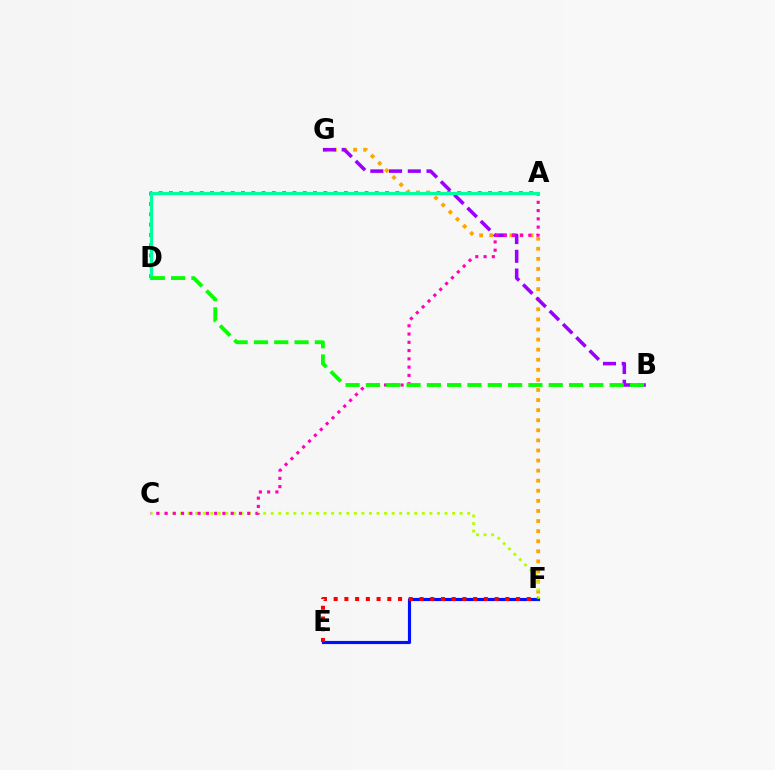{('A', 'D'): [{'color': '#00b5ff', 'line_style': 'dotted', 'thickness': 2.8}, {'color': '#00ff9d', 'line_style': 'solid', 'thickness': 2.3}], ('F', 'G'): [{'color': '#ffa500', 'line_style': 'dotted', 'thickness': 2.74}], ('E', 'F'): [{'color': '#0010ff', 'line_style': 'solid', 'thickness': 2.26}, {'color': '#ff0000', 'line_style': 'dotted', 'thickness': 2.92}], ('B', 'G'): [{'color': '#9b00ff', 'line_style': 'dashed', 'thickness': 2.54}], ('C', 'F'): [{'color': '#b3ff00', 'line_style': 'dotted', 'thickness': 2.05}], ('A', 'C'): [{'color': '#ff00bd', 'line_style': 'dotted', 'thickness': 2.25}], ('B', 'D'): [{'color': '#08ff00', 'line_style': 'dashed', 'thickness': 2.76}]}